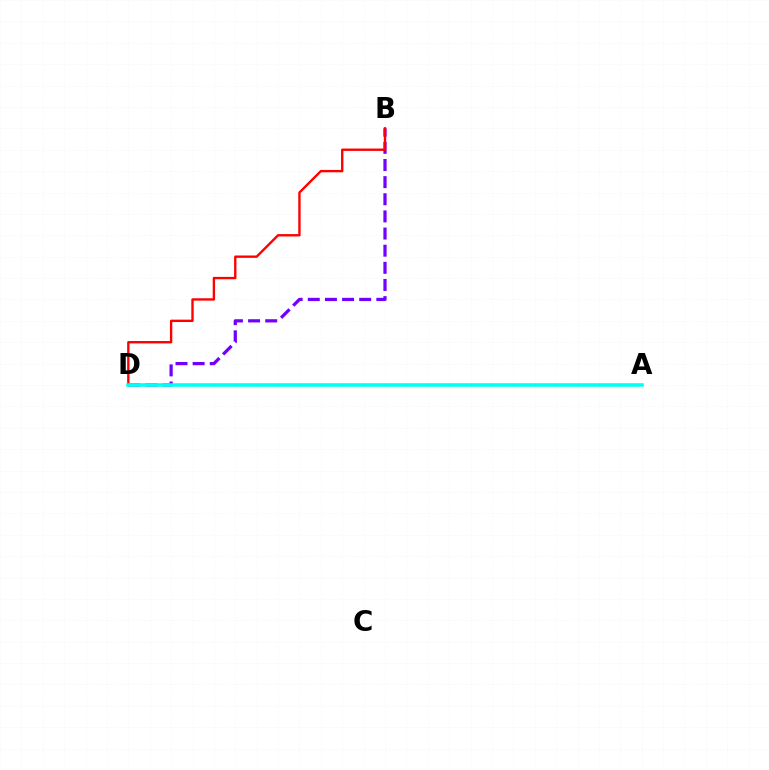{('B', 'D'): [{'color': '#7200ff', 'line_style': 'dashed', 'thickness': 2.33}, {'color': '#ff0000', 'line_style': 'solid', 'thickness': 1.71}], ('A', 'D'): [{'color': '#84ff00', 'line_style': 'solid', 'thickness': 1.64}, {'color': '#00fff6', 'line_style': 'solid', 'thickness': 2.54}]}